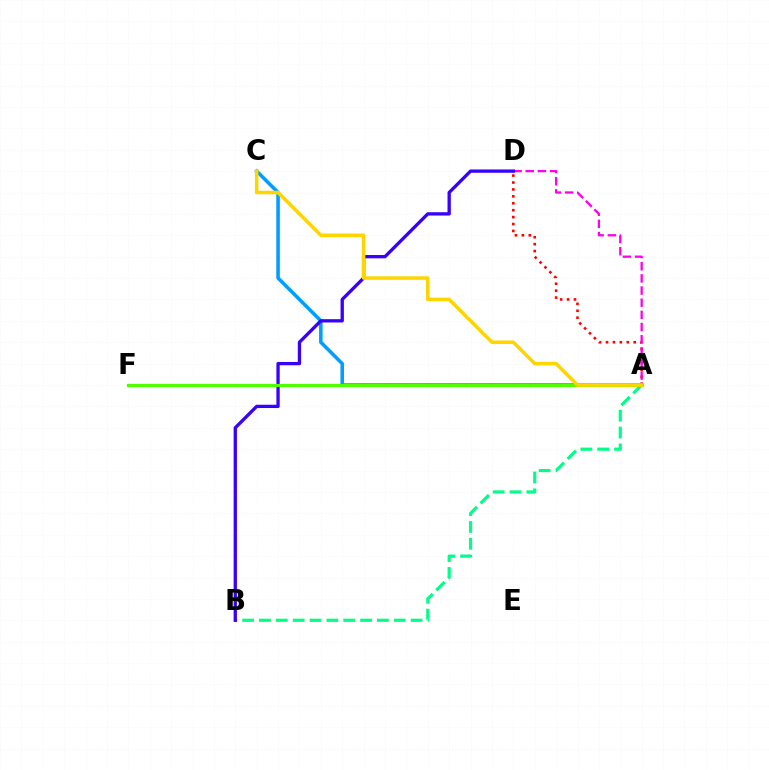{('A', 'C'): [{'color': '#009eff', 'line_style': 'solid', 'thickness': 2.56}, {'color': '#ffd500', 'line_style': 'solid', 'thickness': 2.54}], ('A', 'D'): [{'color': '#ff0000', 'line_style': 'dotted', 'thickness': 1.88}, {'color': '#ff00ed', 'line_style': 'dashed', 'thickness': 1.65}], ('A', 'B'): [{'color': '#00ff86', 'line_style': 'dashed', 'thickness': 2.29}], ('B', 'D'): [{'color': '#3700ff', 'line_style': 'solid', 'thickness': 2.38}], ('A', 'F'): [{'color': '#4fff00', 'line_style': 'solid', 'thickness': 2.29}]}